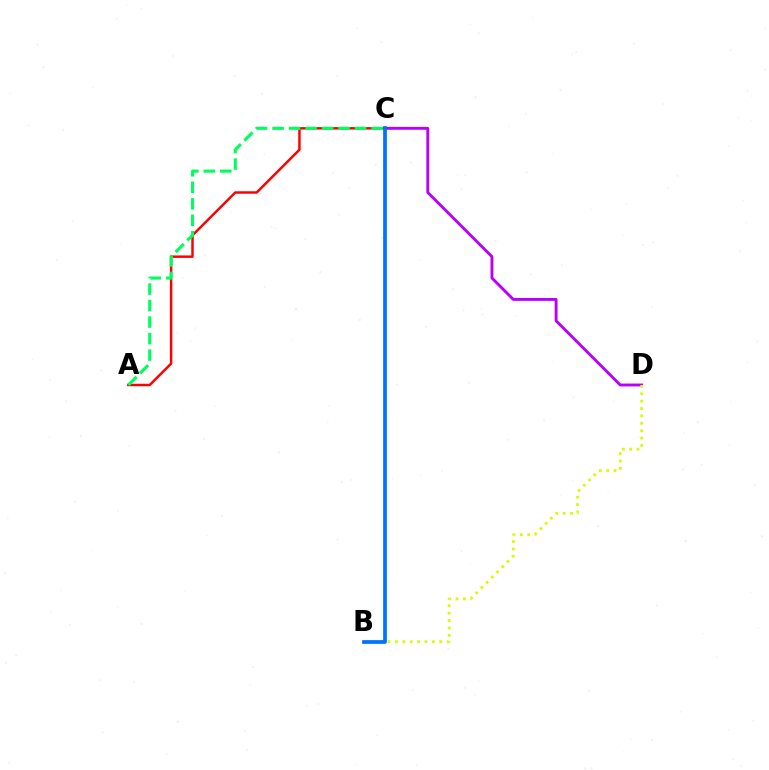{('C', 'D'): [{'color': '#b900ff', 'line_style': 'solid', 'thickness': 2.07}], ('B', 'D'): [{'color': '#d1ff00', 'line_style': 'dotted', 'thickness': 2.01}], ('A', 'C'): [{'color': '#ff0000', 'line_style': 'solid', 'thickness': 1.78}, {'color': '#00ff5c', 'line_style': 'dashed', 'thickness': 2.24}], ('B', 'C'): [{'color': '#0074ff', 'line_style': 'solid', 'thickness': 2.69}]}